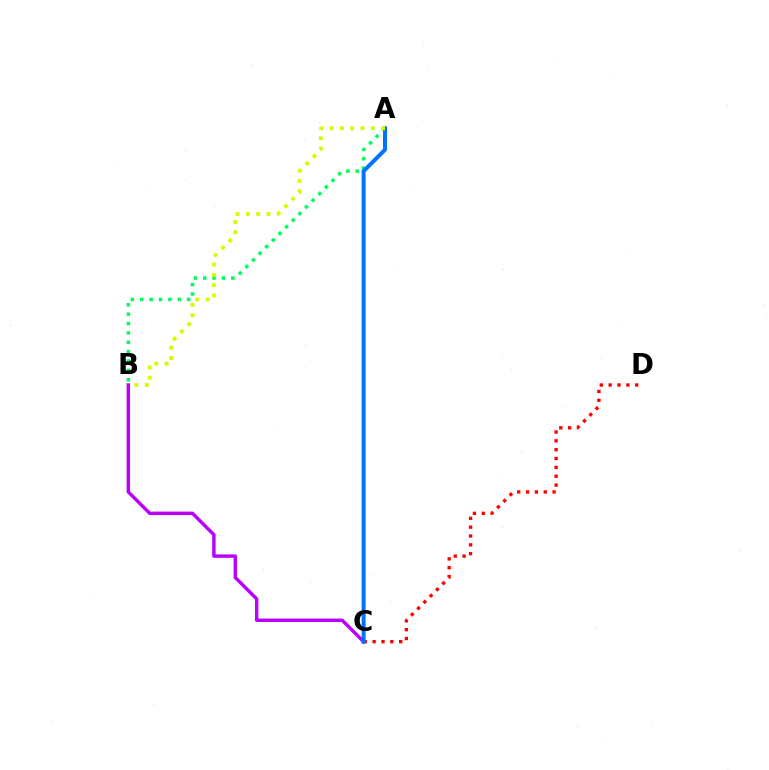{('A', 'B'): [{'color': '#00ff5c', 'line_style': 'dotted', 'thickness': 2.55}, {'color': '#d1ff00', 'line_style': 'dotted', 'thickness': 2.8}], ('C', 'D'): [{'color': '#ff0000', 'line_style': 'dotted', 'thickness': 2.4}], ('B', 'C'): [{'color': '#b900ff', 'line_style': 'solid', 'thickness': 2.46}], ('A', 'C'): [{'color': '#0074ff', 'line_style': 'solid', 'thickness': 2.87}]}